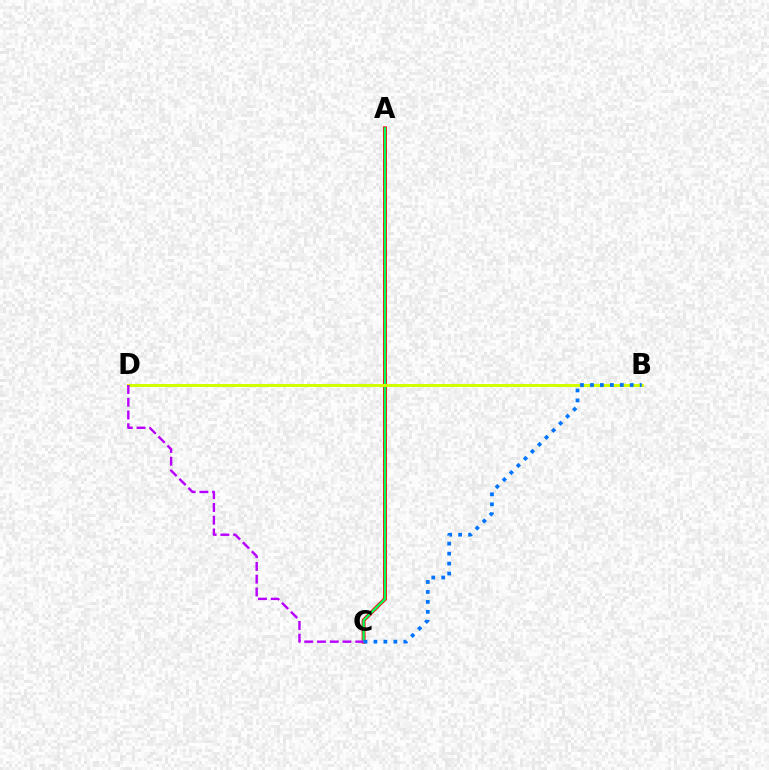{('A', 'C'): [{'color': '#ff0000', 'line_style': 'solid', 'thickness': 2.81}, {'color': '#00ff5c', 'line_style': 'solid', 'thickness': 1.7}], ('B', 'D'): [{'color': '#d1ff00', 'line_style': 'solid', 'thickness': 2.18}], ('C', 'D'): [{'color': '#b900ff', 'line_style': 'dashed', 'thickness': 1.73}], ('B', 'C'): [{'color': '#0074ff', 'line_style': 'dotted', 'thickness': 2.7}]}